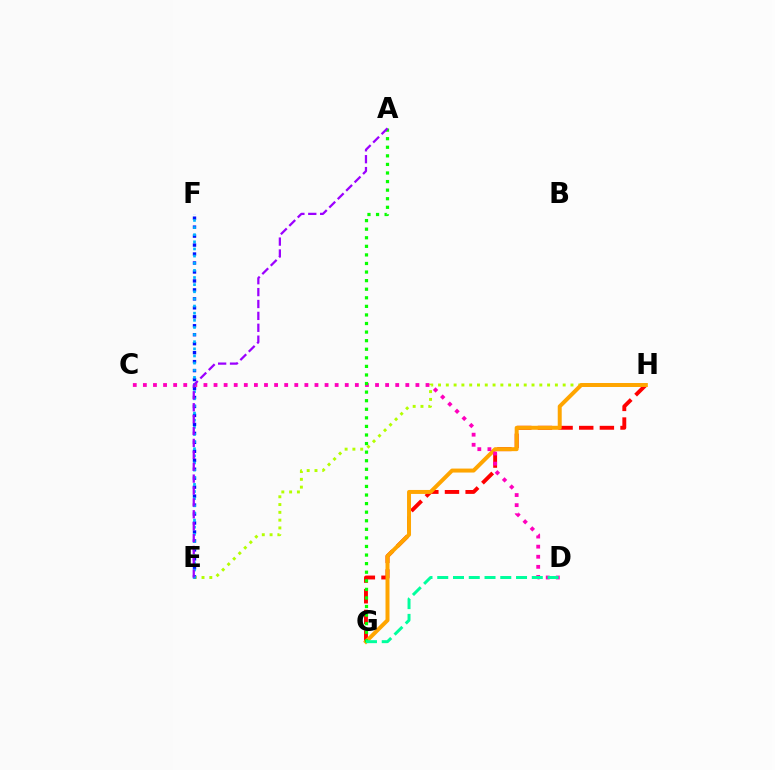{('G', 'H'): [{'color': '#ff0000', 'line_style': 'dashed', 'thickness': 2.81}, {'color': '#ffa500', 'line_style': 'solid', 'thickness': 2.86}], ('E', 'H'): [{'color': '#b3ff00', 'line_style': 'dotted', 'thickness': 2.12}], ('E', 'F'): [{'color': '#0010ff', 'line_style': 'dotted', 'thickness': 2.44}, {'color': '#00b5ff', 'line_style': 'dotted', 'thickness': 1.94}], ('C', 'D'): [{'color': '#ff00bd', 'line_style': 'dotted', 'thickness': 2.74}], ('A', 'G'): [{'color': '#08ff00', 'line_style': 'dotted', 'thickness': 2.33}], ('A', 'E'): [{'color': '#9b00ff', 'line_style': 'dashed', 'thickness': 1.62}], ('D', 'G'): [{'color': '#00ff9d', 'line_style': 'dashed', 'thickness': 2.14}]}